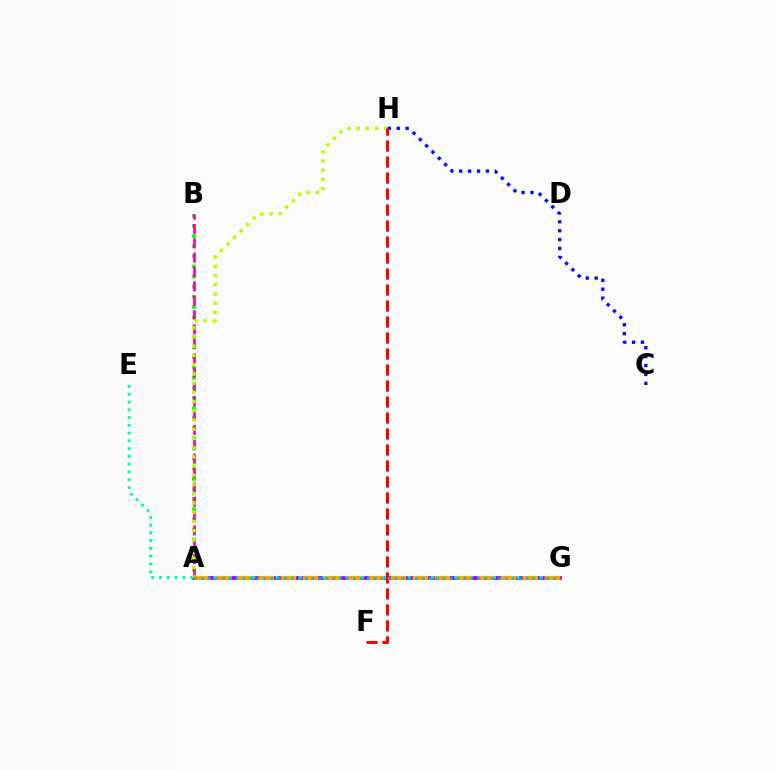{('A', 'B'): [{'color': '#08ff00', 'line_style': 'dotted', 'thickness': 2.75}, {'color': '#ff00bd', 'line_style': 'dashed', 'thickness': 1.95}], ('A', 'G'): [{'color': '#9b00ff', 'line_style': 'solid', 'thickness': 2.68}, {'color': '#ffa500', 'line_style': 'dashed', 'thickness': 2.99}, {'color': '#00b5ff', 'line_style': 'dotted', 'thickness': 1.87}], ('E', 'G'): [{'color': '#00ff9d', 'line_style': 'dotted', 'thickness': 2.11}], ('A', 'H'): [{'color': '#b3ff00', 'line_style': 'dotted', 'thickness': 2.51}], ('C', 'H'): [{'color': '#0010ff', 'line_style': 'dotted', 'thickness': 2.42}], ('F', 'H'): [{'color': '#ff0000', 'line_style': 'dashed', 'thickness': 2.17}]}